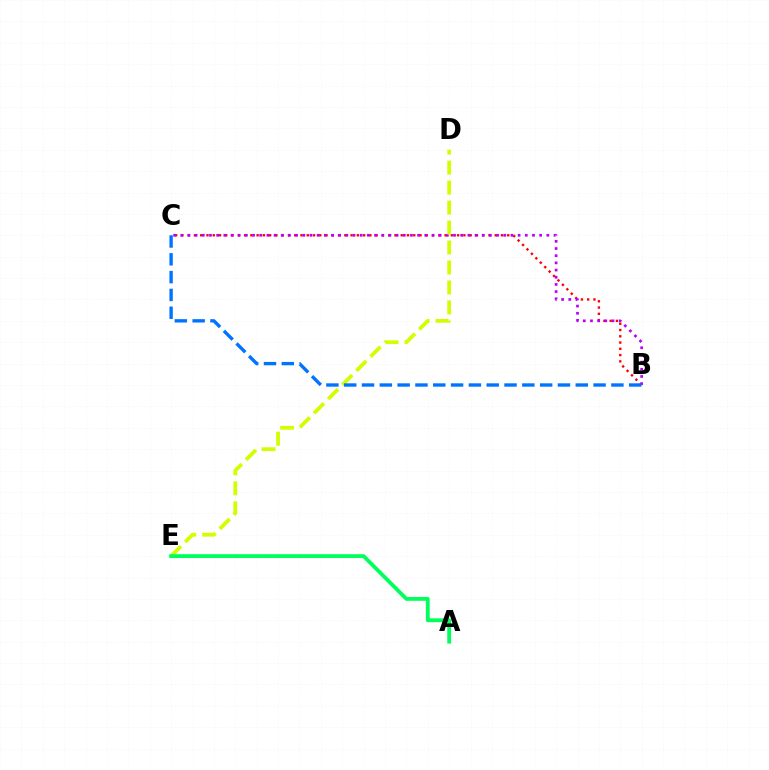{('B', 'C'): [{'color': '#ff0000', 'line_style': 'dotted', 'thickness': 1.7}, {'color': '#b900ff', 'line_style': 'dotted', 'thickness': 1.95}, {'color': '#0074ff', 'line_style': 'dashed', 'thickness': 2.42}], ('D', 'E'): [{'color': '#d1ff00', 'line_style': 'dashed', 'thickness': 2.71}], ('A', 'E'): [{'color': '#00ff5c', 'line_style': 'solid', 'thickness': 2.74}]}